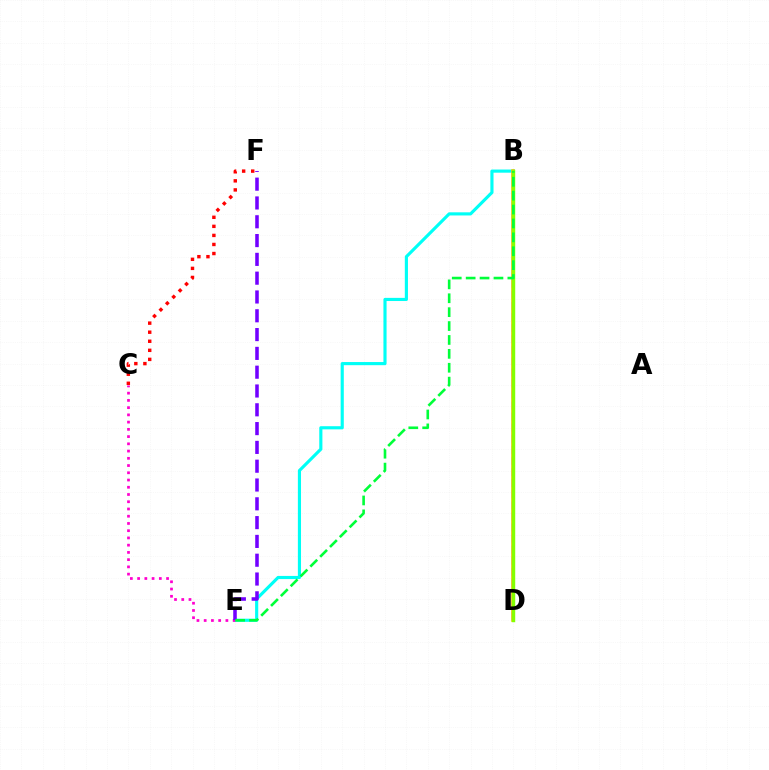{('B', 'E'): [{'color': '#00fff6', 'line_style': 'solid', 'thickness': 2.26}, {'color': '#00ff39', 'line_style': 'dashed', 'thickness': 1.89}], ('B', 'D'): [{'color': '#ffbd00', 'line_style': 'solid', 'thickness': 2.55}, {'color': '#004bff', 'line_style': 'dashed', 'thickness': 1.51}, {'color': '#84ff00', 'line_style': 'solid', 'thickness': 2.48}], ('C', 'F'): [{'color': '#ff0000', 'line_style': 'dotted', 'thickness': 2.46}], ('C', 'E'): [{'color': '#ff00cf', 'line_style': 'dotted', 'thickness': 1.97}], ('E', 'F'): [{'color': '#7200ff', 'line_style': 'dashed', 'thickness': 2.55}]}